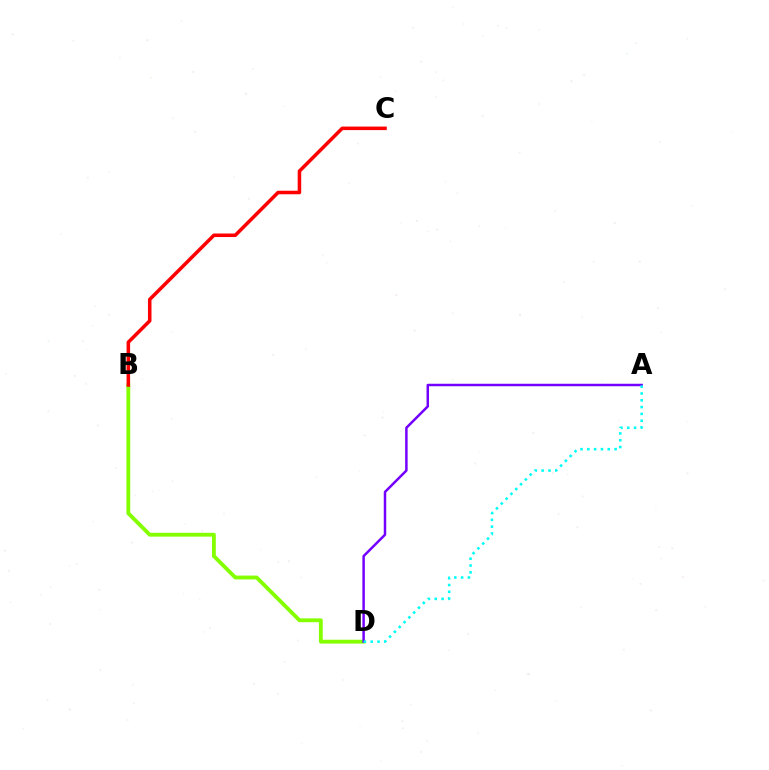{('B', 'D'): [{'color': '#84ff00', 'line_style': 'solid', 'thickness': 2.77}], ('A', 'D'): [{'color': '#7200ff', 'line_style': 'solid', 'thickness': 1.79}, {'color': '#00fff6', 'line_style': 'dotted', 'thickness': 1.85}], ('B', 'C'): [{'color': '#ff0000', 'line_style': 'solid', 'thickness': 2.54}]}